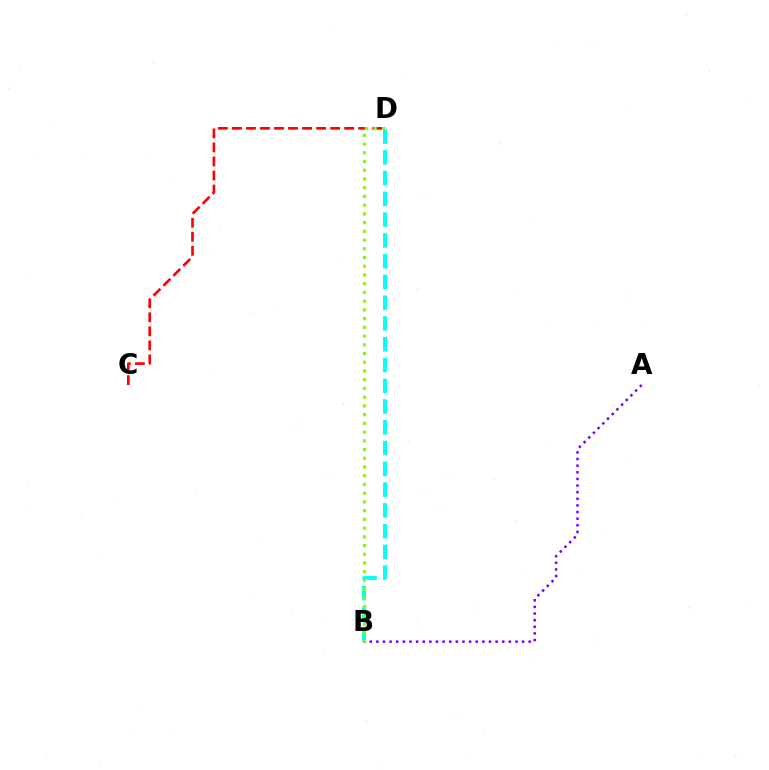{('C', 'D'): [{'color': '#ff0000', 'line_style': 'dashed', 'thickness': 1.91}], ('A', 'B'): [{'color': '#7200ff', 'line_style': 'dotted', 'thickness': 1.8}], ('B', 'D'): [{'color': '#00fff6', 'line_style': 'dashed', 'thickness': 2.82}, {'color': '#84ff00', 'line_style': 'dotted', 'thickness': 2.37}]}